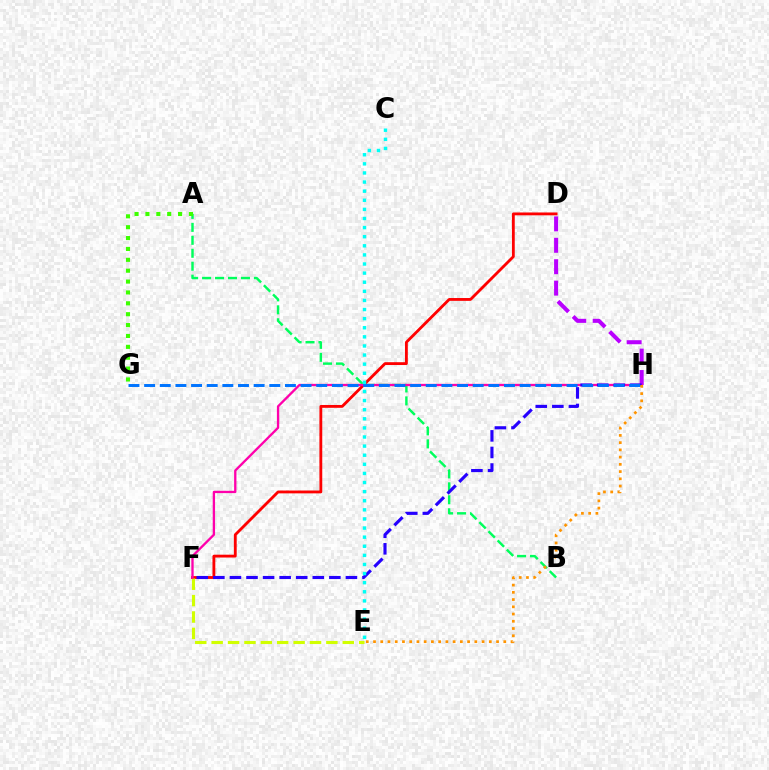{('A', 'B'): [{'color': '#00ff5c', 'line_style': 'dashed', 'thickness': 1.76}], ('D', 'F'): [{'color': '#ff0000', 'line_style': 'solid', 'thickness': 2.04}], ('E', 'F'): [{'color': '#d1ff00', 'line_style': 'dashed', 'thickness': 2.23}], ('D', 'H'): [{'color': '#b900ff', 'line_style': 'dashed', 'thickness': 2.91}], ('F', 'H'): [{'color': '#ff00ac', 'line_style': 'solid', 'thickness': 1.67}, {'color': '#2500ff', 'line_style': 'dashed', 'thickness': 2.25}], ('A', 'G'): [{'color': '#3dff00', 'line_style': 'dotted', 'thickness': 2.96}], ('G', 'H'): [{'color': '#0074ff', 'line_style': 'dashed', 'thickness': 2.13}], ('E', 'H'): [{'color': '#ff9400', 'line_style': 'dotted', 'thickness': 1.97}], ('C', 'E'): [{'color': '#00fff6', 'line_style': 'dotted', 'thickness': 2.47}]}